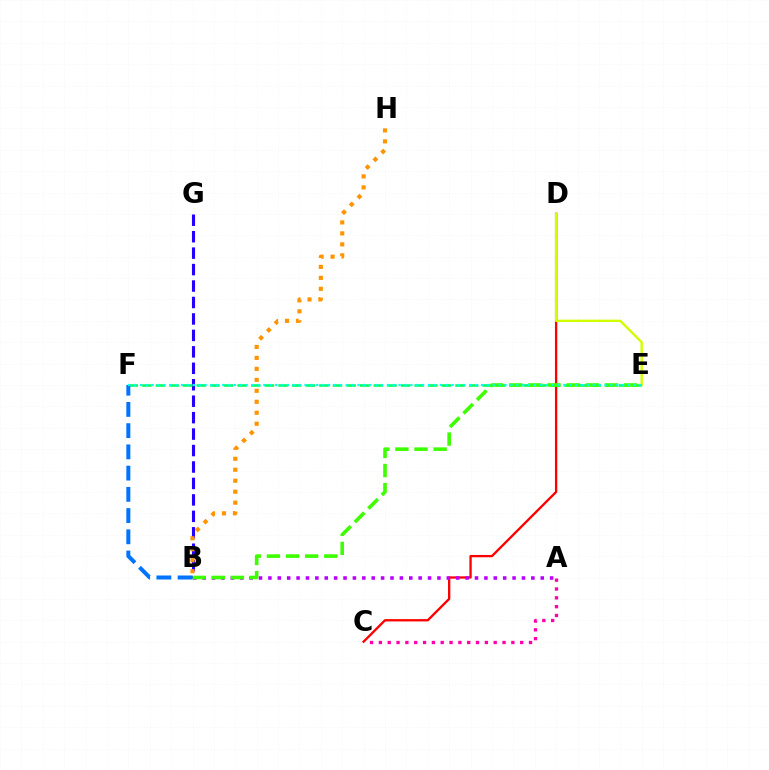{('C', 'D'): [{'color': '#ff0000', 'line_style': 'solid', 'thickness': 1.67}], ('B', 'G'): [{'color': '#2500ff', 'line_style': 'dashed', 'thickness': 2.23}], ('D', 'E'): [{'color': '#d1ff00', 'line_style': 'solid', 'thickness': 1.72}], ('E', 'F'): [{'color': '#00ff5c', 'line_style': 'dashed', 'thickness': 1.85}, {'color': '#00fff6', 'line_style': 'dotted', 'thickness': 1.6}], ('A', 'B'): [{'color': '#b900ff', 'line_style': 'dotted', 'thickness': 2.55}], ('B', 'E'): [{'color': '#3dff00', 'line_style': 'dashed', 'thickness': 2.6}], ('B', 'F'): [{'color': '#0074ff', 'line_style': 'dashed', 'thickness': 2.88}], ('A', 'C'): [{'color': '#ff00ac', 'line_style': 'dotted', 'thickness': 2.4}], ('B', 'H'): [{'color': '#ff9400', 'line_style': 'dotted', 'thickness': 2.98}]}